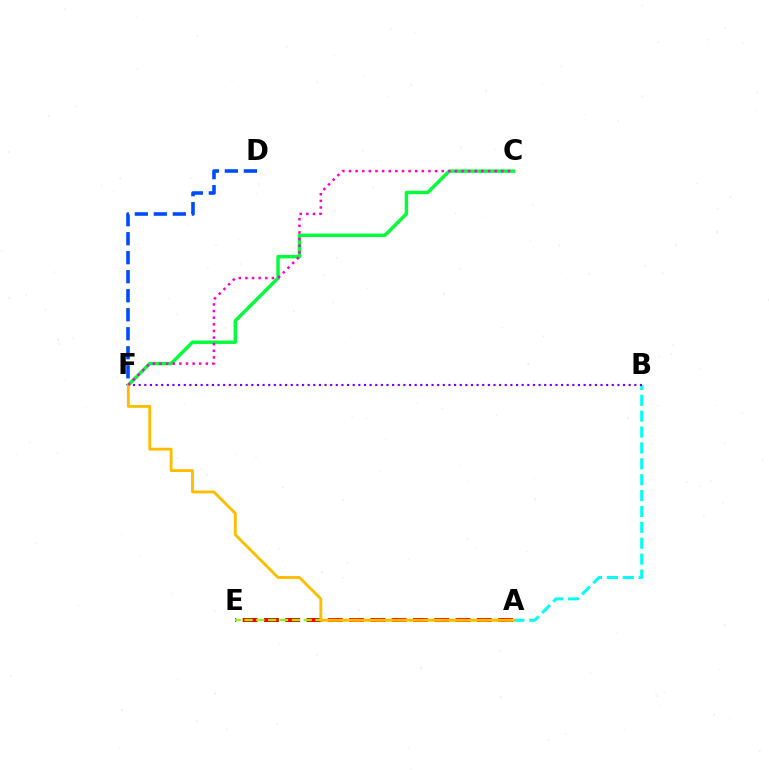{('A', 'B'): [{'color': '#00fff6', 'line_style': 'dashed', 'thickness': 2.16}], ('B', 'F'): [{'color': '#7200ff', 'line_style': 'dotted', 'thickness': 1.53}], ('C', 'F'): [{'color': '#00ff39', 'line_style': 'solid', 'thickness': 2.47}, {'color': '#ff00cf', 'line_style': 'dotted', 'thickness': 1.8}], ('A', 'E'): [{'color': '#ff0000', 'line_style': 'dashed', 'thickness': 2.89}, {'color': '#84ff00', 'line_style': 'dashed', 'thickness': 1.61}], ('D', 'F'): [{'color': '#004bff', 'line_style': 'dashed', 'thickness': 2.58}], ('A', 'F'): [{'color': '#ffbd00', 'line_style': 'solid', 'thickness': 2.06}]}